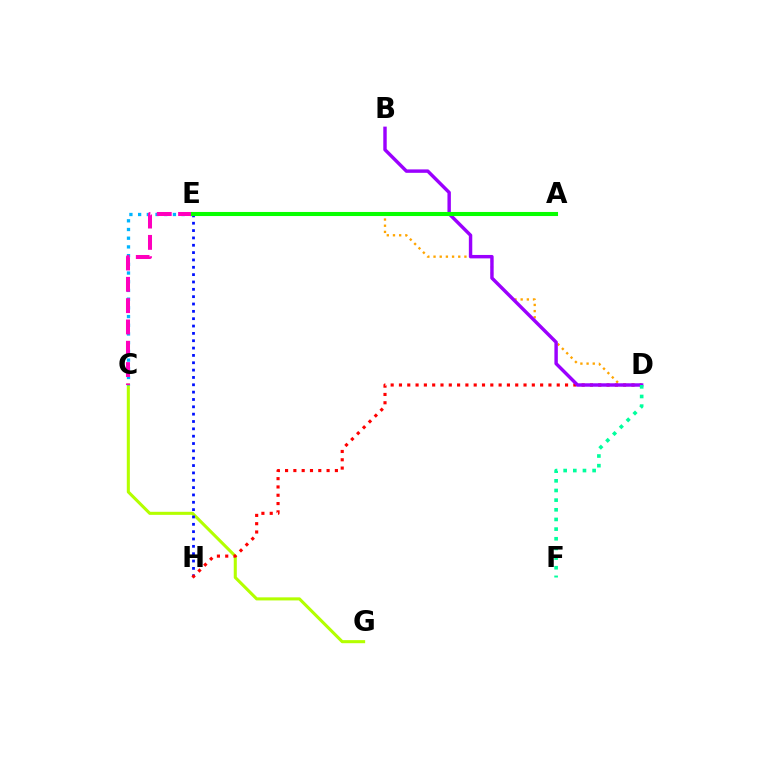{('C', 'G'): [{'color': '#b3ff00', 'line_style': 'solid', 'thickness': 2.21}], ('E', 'H'): [{'color': '#0010ff', 'line_style': 'dotted', 'thickness': 2.0}], ('D', 'H'): [{'color': '#ff0000', 'line_style': 'dotted', 'thickness': 2.26}], ('C', 'E'): [{'color': '#00b5ff', 'line_style': 'dotted', 'thickness': 2.37}, {'color': '#ff00bd', 'line_style': 'dashed', 'thickness': 2.9}], ('D', 'E'): [{'color': '#ffa500', 'line_style': 'dotted', 'thickness': 1.68}], ('B', 'D'): [{'color': '#9b00ff', 'line_style': 'solid', 'thickness': 2.47}], ('D', 'F'): [{'color': '#00ff9d', 'line_style': 'dotted', 'thickness': 2.62}], ('A', 'E'): [{'color': '#08ff00', 'line_style': 'solid', 'thickness': 2.94}]}